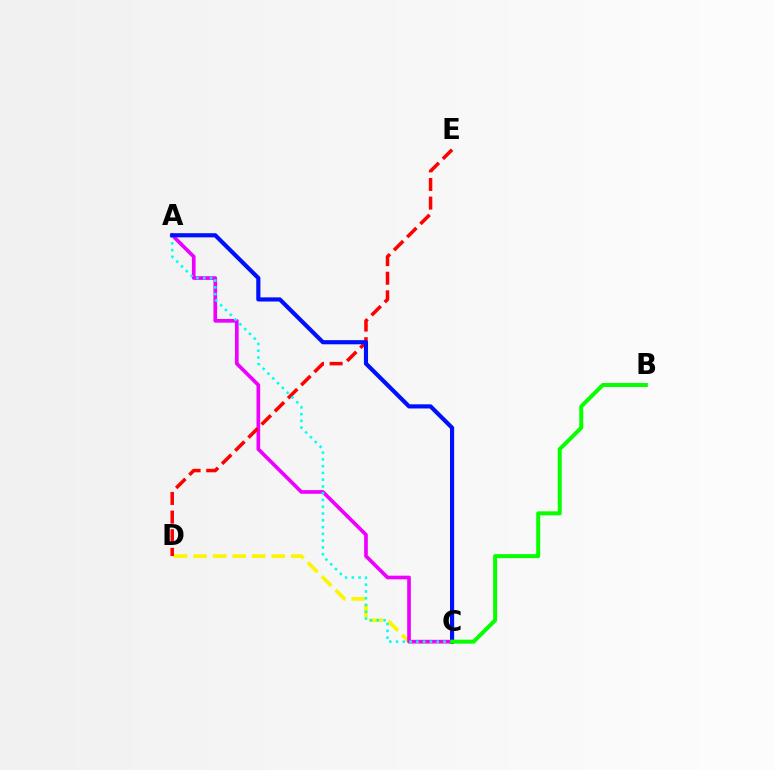{('C', 'D'): [{'color': '#fcf500', 'line_style': 'dashed', 'thickness': 2.65}], ('A', 'C'): [{'color': '#ee00ff', 'line_style': 'solid', 'thickness': 2.64}, {'color': '#00fff6', 'line_style': 'dotted', 'thickness': 1.84}, {'color': '#0010ff', 'line_style': 'solid', 'thickness': 2.99}], ('D', 'E'): [{'color': '#ff0000', 'line_style': 'dashed', 'thickness': 2.53}], ('B', 'C'): [{'color': '#08ff00', 'line_style': 'solid', 'thickness': 2.87}]}